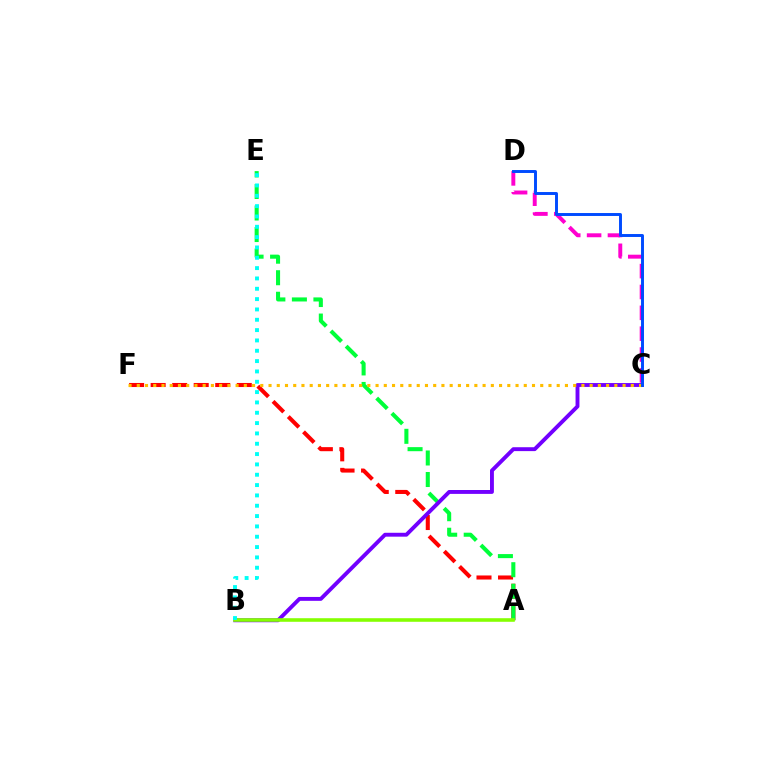{('A', 'F'): [{'color': '#ff0000', 'line_style': 'dashed', 'thickness': 2.93}], ('C', 'D'): [{'color': '#ff00cf', 'line_style': 'dashed', 'thickness': 2.83}, {'color': '#004bff', 'line_style': 'solid', 'thickness': 2.12}], ('A', 'E'): [{'color': '#00ff39', 'line_style': 'dashed', 'thickness': 2.92}], ('B', 'C'): [{'color': '#7200ff', 'line_style': 'solid', 'thickness': 2.8}], ('C', 'F'): [{'color': '#ffbd00', 'line_style': 'dotted', 'thickness': 2.24}], ('A', 'B'): [{'color': '#84ff00', 'line_style': 'solid', 'thickness': 2.57}], ('B', 'E'): [{'color': '#00fff6', 'line_style': 'dotted', 'thickness': 2.81}]}